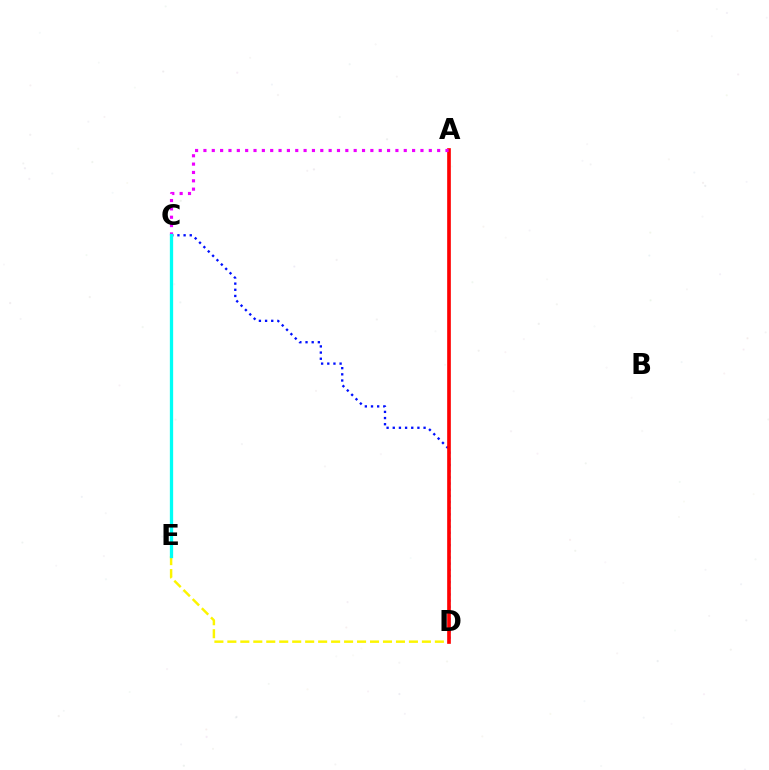{('D', 'E'): [{'color': '#fcf500', 'line_style': 'dashed', 'thickness': 1.76}], ('C', 'D'): [{'color': '#0010ff', 'line_style': 'dotted', 'thickness': 1.67}], ('A', 'D'): [{'color': '#ff0000', 'line_style': 'solid', 'thickness': 2.64}], ('C', 'E'): [{'color': '#08ff00', 'line_style': 'dashed', 'thickness': 1.99}, {'color': '#00fff6', 'line_style': 'solid', 'thickness': 2.37}], ('A', 'C'): [{'color': '#ee00ff', 'line_style': 'dotted', 'thickness': 2.27}]}